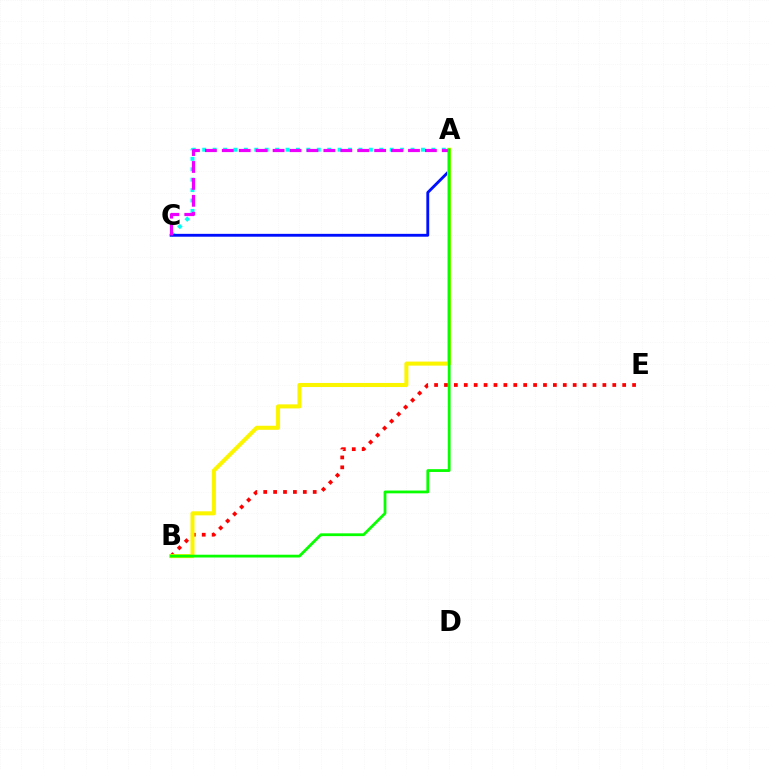{('A', 'C'): [{'color': '#00fff6', 'line_style': 'dotted', 'thickness': 2.83}, {'color': '#0010ff', 'line_style': 'solid', 'thickness': 2.06}, {'color': '#ee00ff', 'line_style': 'dashed', 'thickness': 2.3}], ('B', 'E'): [{'color': '#ff0000', 'line_style': 'dotted', 'thickness': 2.69}], ('A', 'B'): [{'color': '#fcf500', 'line_style': 'solid', 'thickness': 2.91}, {'color': '#08ff00', 'line_style': 'solid', 'thickness': 2.0}]}